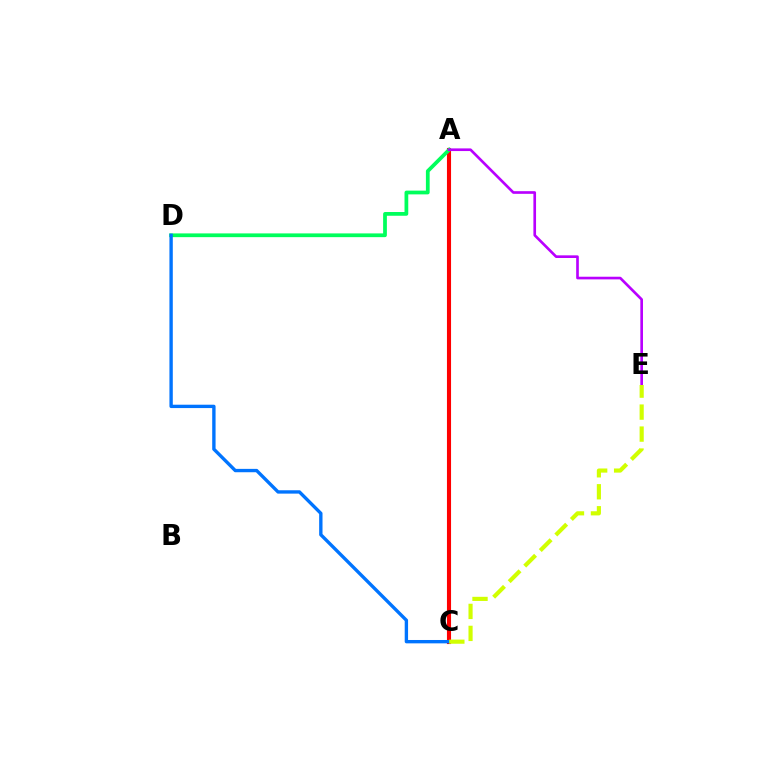{('A', 'C'): [{'color': '#ff0000', 'line_style': 'solid', 'thickness': 2.95}], ('A', 'D'): [{'color': '#00ff5c', 'line_style': 'solid', 'thickness': 2.7}], ('A', 'E'): [{'color': '#b900ff', 'line_style': 'solid', 'thickness': 1.91}], ('C', 'D'): [{'color': '#0074ff', 'line_style': 'solid', 'thickness': 2.42}], ('C', 'E'): [{'color': '#d1ff00', 'line_style': 'dashed', 'thickness': 2.99}]}